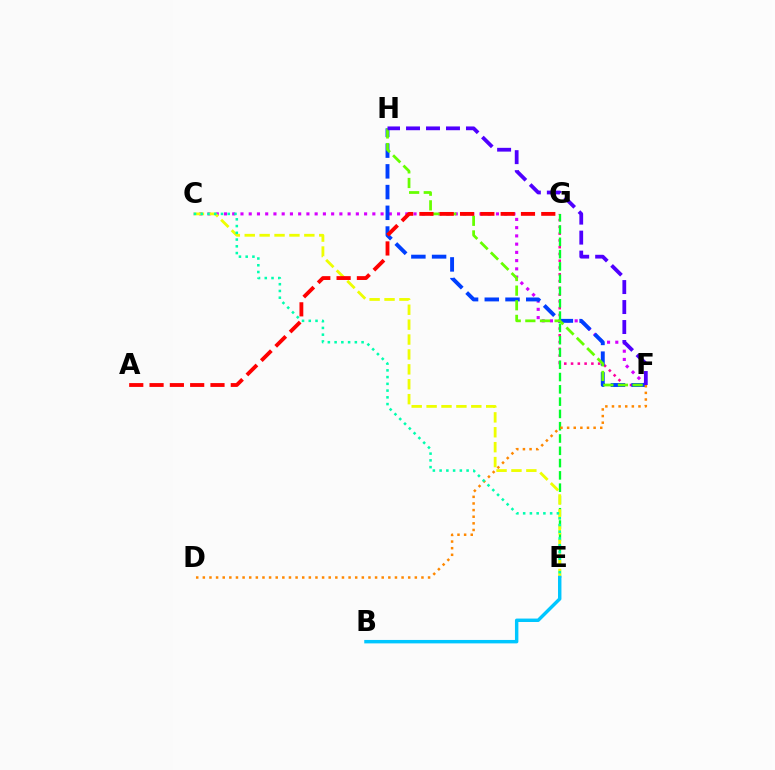{('F', 'G'): [{'color': '#ff00a0', 'line_style': 'dotted', 'thickness': 1.84}], ('C', 'F'): [{'color': '#d600ff', 'line_style': 'dotted', 'thickness': 2.24}], ('F', 'H'): [{'color': '#003fff', 'line_style': 'dashed', 'thickness': 2.82}, {'color': '#66ff00', 'line_style': 'dashed', 'thickness': 1.99}, {'color': '#4f00ff', 'line_style': 'dashed', 'thickness': 2.71}], ('E', 'G'): [{'color': '#00ff27', 'line_style': 'dashed', 'thickness': 1.67}], ('C', 'E'): [{'color': '#eeff00', 'line_style': 'dashed', 'thickness': 2.02}, {'color': '#00ffaf', 'line_style': 'dotted', 'thickness': 1.83}], ('D', 'F'): [{'color': '#ff8800', 'line_style': 'dotted', 'thickness': 1.8}], ('A', 'G'): [{'color': '#ff0000', 'line_style': 'dashed', 'thickness': 2.76}], ('B', 'E'): [{'color': '#00c7ff', 'line_style': 'solid', 'thickness': 2.47}]}